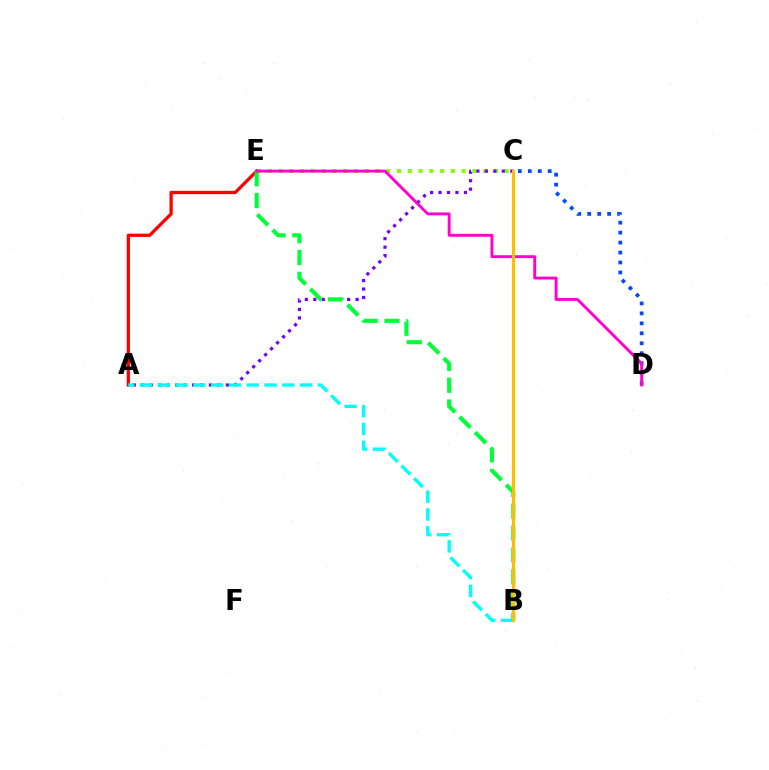{('A', 'E'): [{'color': '#ff0000', 'line_style': 'solid', 'thickness': 2.35}], ('C', 'D'): [{'color': '#004bff', 'line_style': 'dotted', 'thickness': 2.71}], ('C', 'E'): [{'color': '#84ff00', 'line_style': 'dotted', 'thickness': 2.93}], ('A', 'C'): [{'color': '#7200ff', 'line_style': 'dotted', 'thickness': 2.3}], ('B', 'E'): [{'color': '#00ff39', 'line_style': 'dashed', 'thickness': 2.96}], ('A', 'B'): [{'color': '#00fff6', 'line_style': 'dashed', 'thickness': 2.42}], ('D', 'E'): [{'color': '#ff00cf', 'line_style': 'solid', 'thickness': 2.09}], ('B', 'C'): [{'color': '#ffbd00', 'line_style': 'solid', 'thickness': 2.25}]}